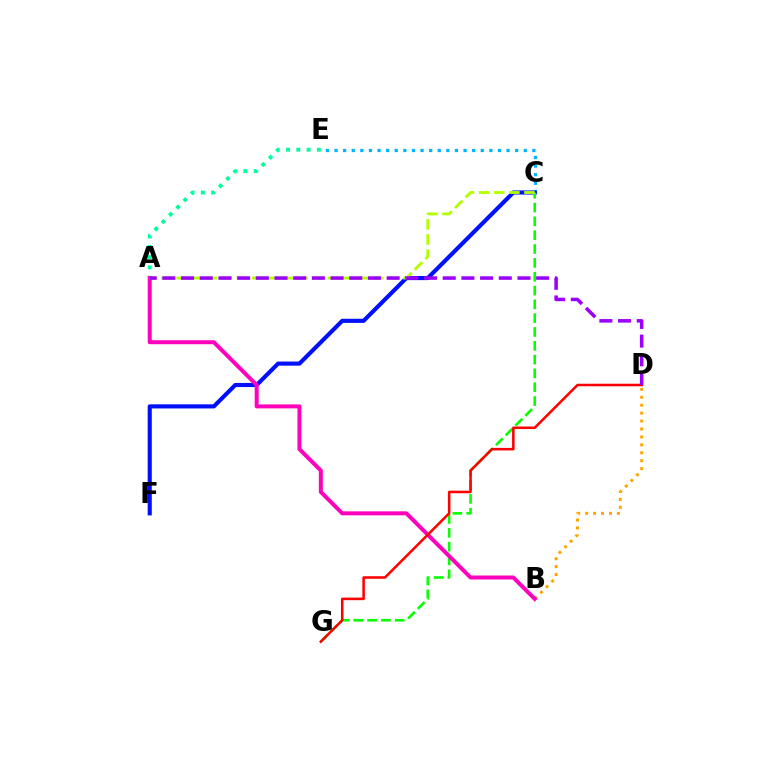{('C', 'E'): [{'color': '#00b5ff', 'line_style': 'dotted', 'thickness': 2.34}], ('B', 'D'): [{'color': '#ffa500', 'line_style': 'dotted', 'thickness': 2.15}], ('C', 'F'): [{'color': '#0010ff', 'line_style': 'solid', 'thickness': 2.97}], ('A', 'E'): [{'color': '#00ff9d', 'line_style': 'dotted', 'thickness': 2.8}], ('C', 'G'): [{'color': '#08ff00', 'line_style': 'dashed', 'thickness': 1.88}], ('A', 'B'): [{'color': '#ff00bd', 'line_style': 'solid', 'thickness': 2.87}], ('A', 'C'): [{'color': '#b3ff00', 'line_style': 'dashed', 'thickness': 2.05}], ('D', 'G'): [{'color': '#ff0000', 'line_style': 'solid', 'thickness': 1.83}], ('A', 'D'): [{'color': '#9b00ff', 'line_style': 'dashed', 'thickness': 2.54}]}